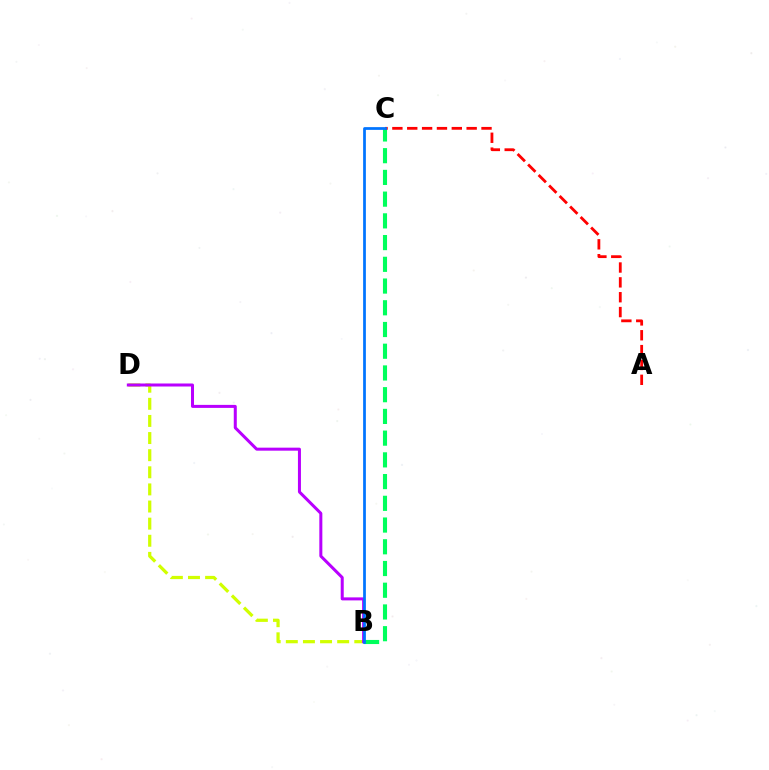{('B', 'D'): [{'color': '#d1ff00', 'line_style': 'dashed', 'thickness': 2.33}, {'color': '#b900ff', 'line_style': 'solid', 'thickness': 2.17}], ('B', 'C'): [{'color': '#00ff5c', 'line_style': 'dashed', 'thickness': 2.95}, {'color': '#0074ff', 'line_style': 'solid', 'thickness': 1.97}], ('A', 'C'): [{'color': '#ff0000', 'line_style': 'dashed', 'thickness': 2.02}]}